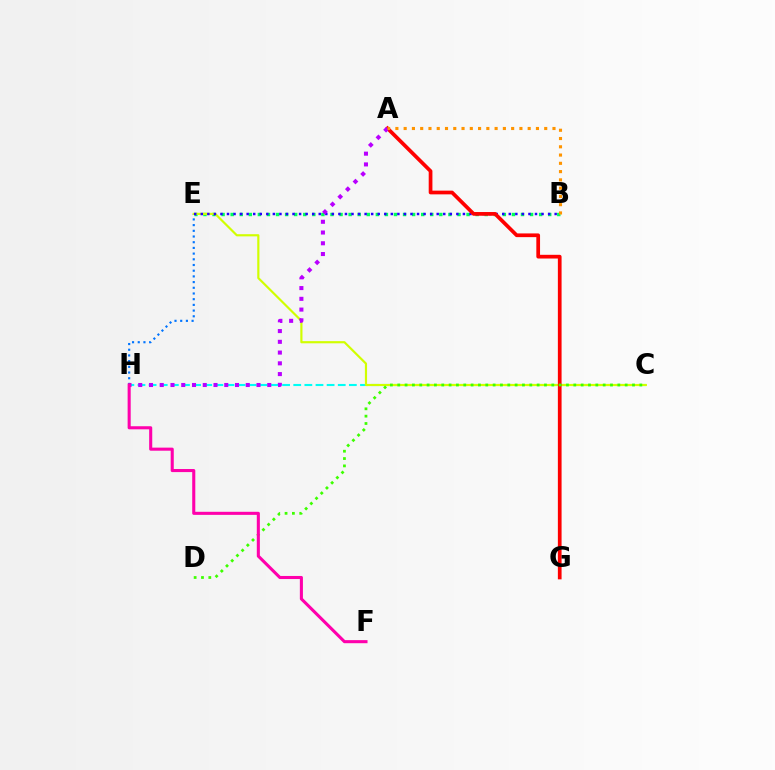{('C', 'H'): [{'color': '#00fff6', 'line_style': 'dashed', 'thickness': 1.51}], ('B', 'E'): [{'color': '#00ff5c', 'line_style': 'dotted', 'thickness': 2.47}, {'color': '#2500ff', 'line_style': 'dotted', 'thickness': 1.78}], ('E', 'H'): [{'color': '#0074ff', 'line_style': 'dotted', 'thickness': 1.55}], ('C', 'E'): [{'color': '#d1ff00', 'line_style': 'solid', 'thickness': 1.56}], ('A', 'G'): [{'color': '#ff0000', 'line_style': 'solid', 'thickness': 2.67}], ('A', 'H'): [{'color': '#b900ff', 'line_style': 'dotted', 'thickness': 2.92}], ('A', 'B'): [{'color': '#ff9400', 'line_style': 'dotted', 'thickness': 2.25}], ('C', 'D'): [{'color': '#3dff00', 'line_style': 'dotted', 'thickness': 1.99}], ('F', 'H'): [{'color': '#ff00ac', 'line_style': 'solid', 'thickness': 2.21}]}